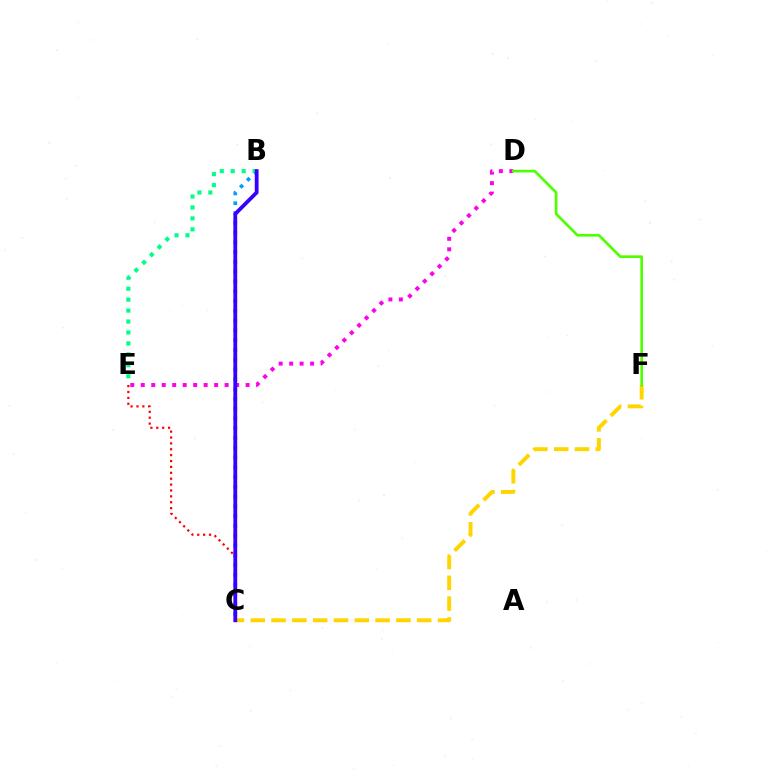{('C', 'E'): [{'color': '#ff0000', 'line_style': 'dotted', 'thickness': 1.6}], ('B', 'C'): [{'color': '#009eff', 'line_style': 'dotted', 'thickness': 2.66}, {'color': '#3700ff', 'line_style': 'solid', 'thickness': 2.74}], ('C', 'F'): [{'color': '#ffd500', 'line_style': 'dashed', 'thickness': 2.83}], ('D', 'E'): [{'color': '#ff00ed', 'line_style': 'dotted', 'thickness': 2.85}], ('D', 'F'): [{'color': '#4fff00', 'line_style': 'solid', 'thickness': 1.92}], ('B', 'E'): [{'color': '#00ff86', 'line_style': 'dotted', 'thickness': 2.97}]}